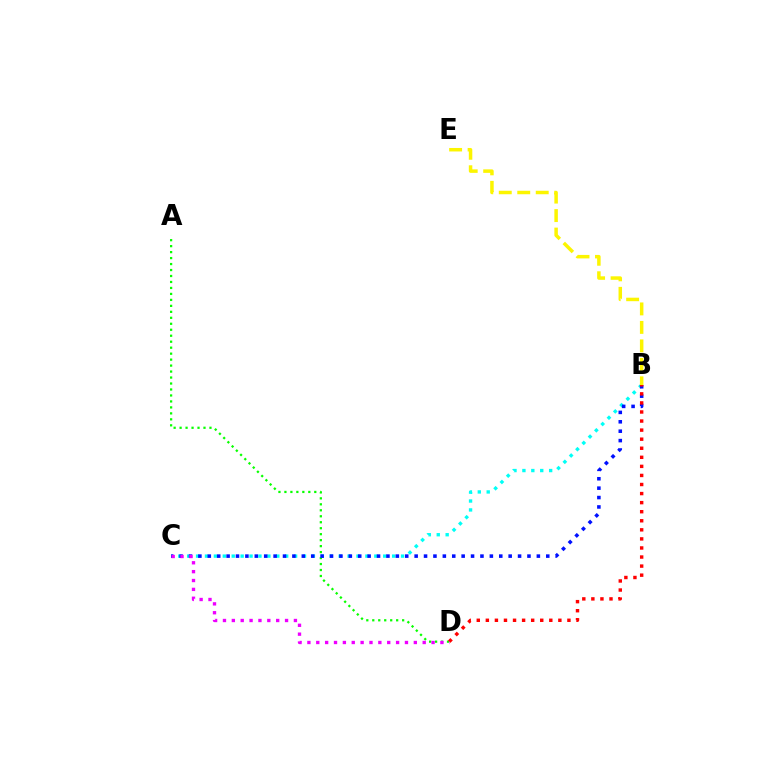{('A', 'D'): [{'color': '#08ff00', 'line_style': 'dotted', 'thickness': 1.62}], ('B', 'C'): [{'color': '#00fff6', 'line_style': 'dotted', 'thickness': 2.42}, {'color': '#0010ff', 'line_style': 'dotted', 'thickness': 2.55}], ('B', 'D'): [{'color': '#ff0000', 'line_style': 'dotted', 'thickness': 2.46}], ('B', 'E'): [{'color': '#fcf500', 'line_style': 'dashed', 'thickness': 2.51}], ('C', 'D'): [{'color': '#ee00ff', 'line_style': 'dotted', 'thickness': 2.41}]}